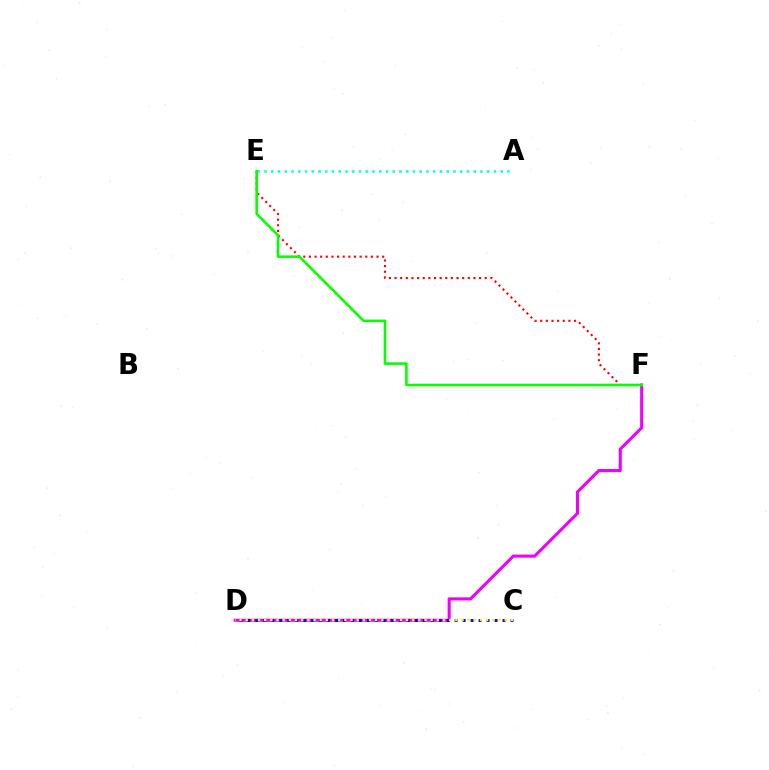{('A', 'E'): [{'color': '#00fff6', 'line_style': 'dotted', 'thickness': 1.83}], ('D', 'F'): [{'color': '#ee00ff', 'line_style': 'solid', 'thickness': 2.21}], ('E', 'F'): [{'color': '#ff0000', 'line_style': 'dotted', 'thickness': 1.53}, {'color': '#08ff00', 'line_style': 'solid', 'thickness': 1.87}], ('C', 'D'): [{'color': '#0010ff', 'line_style': 'dotted', 'thickness': 2.17}, {'color': '#fcf500', 'line_style': 'dotted', 'thickness': 1.68}]}